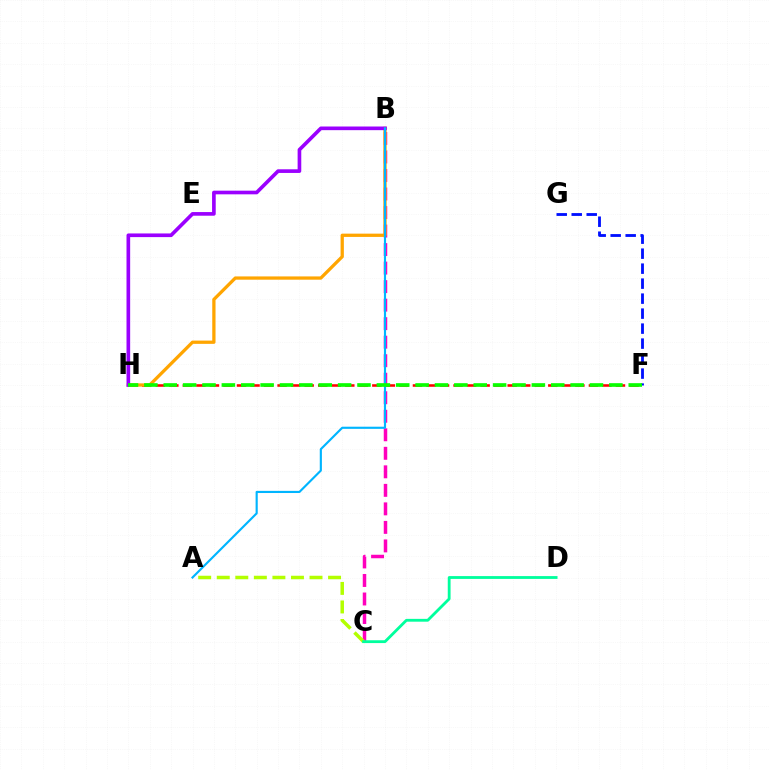{('F', 'G'): [{'color': '#0010ff', 'line_style': 'dashed', 'thickness': 2.04}], ('F', 'H'): [{'color': '#ff0000', 'line_style': 'dashed', 'thickness': 1.84}, {'color': '#08ff00', 'line_style': 'dashed', 'thickness': 2.63}], ('B', 'C'): [{'color': '#ff00bd', 'line_style': 'dashed', 'thickness': 2.52}], ('A', 'C'): [{'color': '#b3ff00', 'line_style': 'dashed', 'thickness': 2.52}], ('B', 'H'): [{'color': '#ffa500', 'line_style': 'solid', 'thickness': 2.36}, {'color': '#9b00ff', 'line_style': 'solid', 'thickness': 2.63}], ('C', 'D'): [{'color': '#00ff9d', 'line_style': 'solid', 'thickness': 2.03}], ('A', 'B'): [{'color': '#00b5ff', 'line_style': 'solid', 'thickness': 1.54}]}